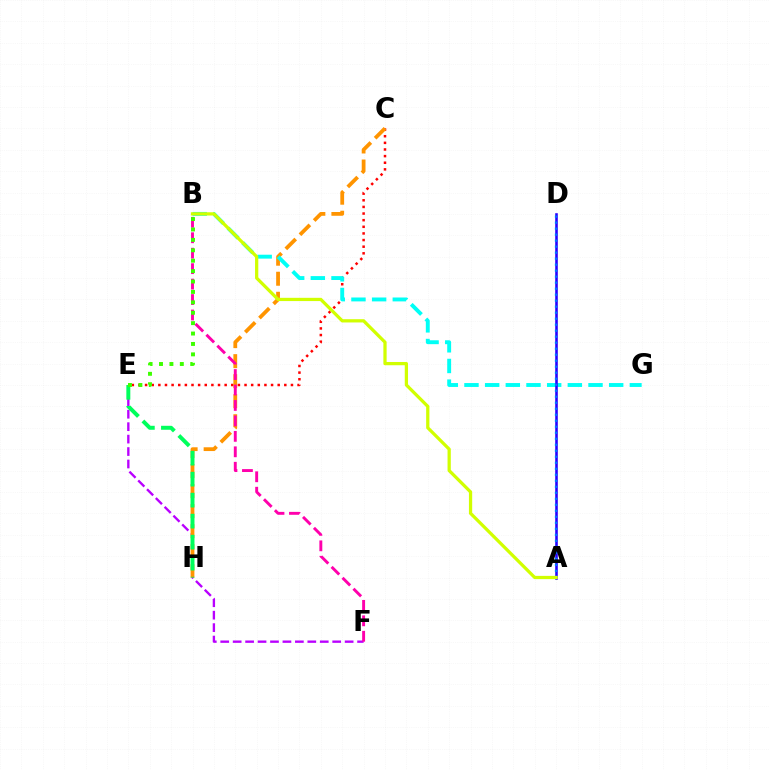{('E', 'F'): [{'color': '#b900ff', 'line_style': 'dashed', 'thickness': 1.69}], ('C', 'E'): [{'color': '#ff0000', 'line_style': 'dotted', 'thickness': 1.8}], ('C', 'H'): [{'color': '#ff9400', 'line_style': 'dashed', 'thickness': 2.72}], ('E', 'H'): [{'color': '#00ff5c', 'line_style': 'dashed', 'thickness': 2.85}], ('B', 'F'): [{'color': '#ff00ac', 'line_style': 'dashed', 'thickness': 2.1}], ('B', 'G'): [{'color': '#00fff6', 'line_style': 'dashed', 'thickness': 2.81}], ('A', 'D'): [{'color': '#2500ff', 'line_style': 'solid', 'thickness': 1.86}, {'color': '#0074ff', 'line_style': 'dotted', 'thickness': 1.63}], ('A', 'B'): [{'color': '#d1ff00', 'line_style': 'solid', 'thickness': 2.34}], ('B', 'E'): [{'color': '#3dff00', 'line_style': 'dotted', 'thickness': 2.83}]}